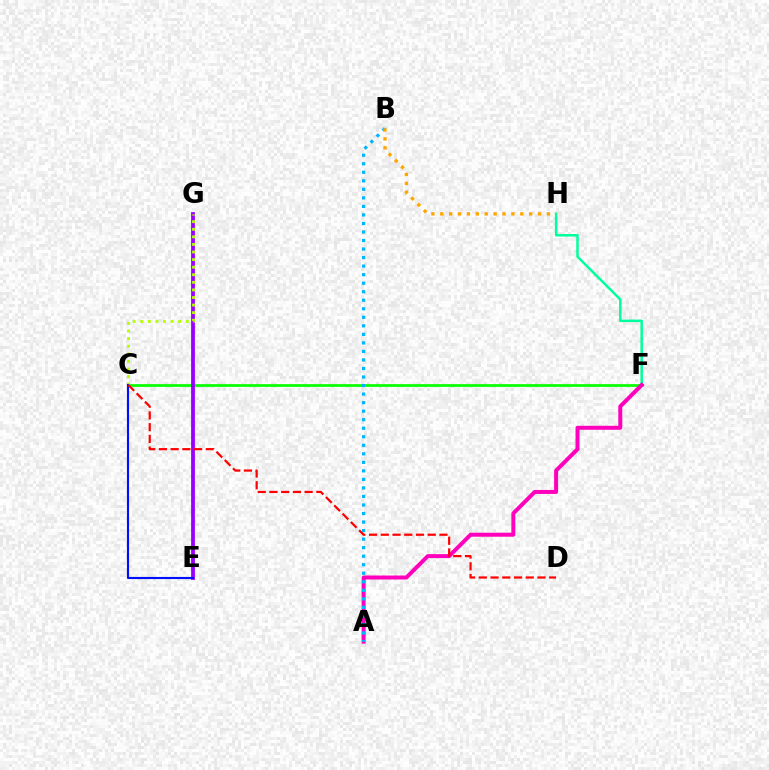{('C', 'F'): [{'color': '#08ff00', 'line_style': 'solid', 'thickness': 1.96}], ('F', 'H'): [{'color': '#00ff9d', 'line_style': 'solid', 'thickness': 1.8}], ('E', 'G'): [{'color': '#9b00ff', 'line_style': 'solid', 'thickness': 2.73}], ('C', 'G'): [{'color': '#b3ff00', 'line_style': 'dotted', 'thickness': 2.06}], ('A', 'F'): [{'color': '#ff00bd', 'line_style': 'solid', 'thickness': 2.86}], ('A', 'B'): [{'color': '#00b5ff', 'line_style': 'dotted', 'thickness': 2.32}], ('C', 'E'): [{'color': '#0010ff', 'line_style': 'solid', 'thickness': 1.53}], ('B', 'H'): [{'color': '#ffa500', 'line_style': 'dotted', 'thickness': 2.42}], ('C', 'D'): [{'color': '#ff0000', 'line_style': 'dashed', 'thickness': 1.59}]}